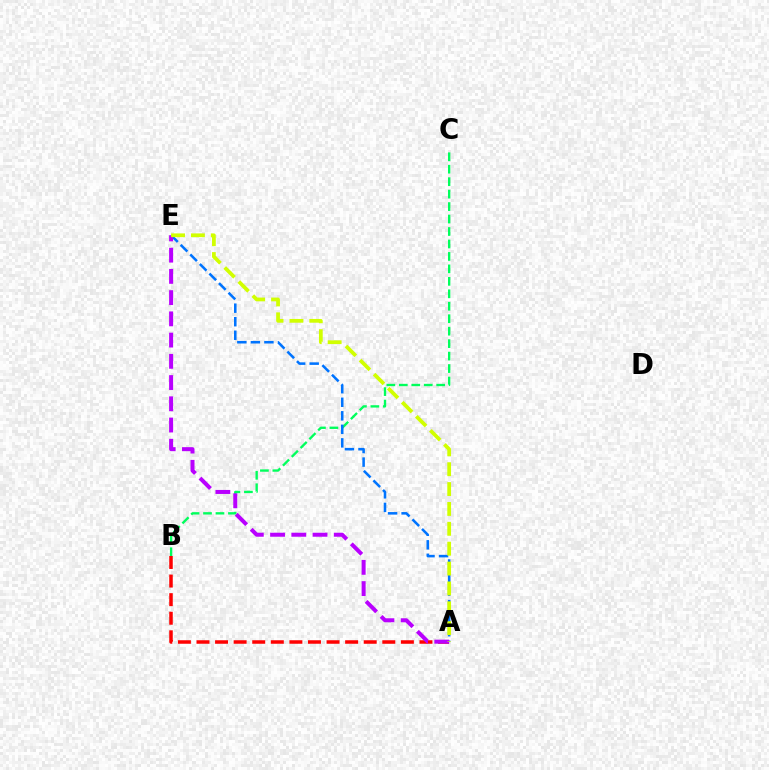{('B', 'C'): [{'color': '#00ff5c', 'line_style': 'dashed', 'thickness': 1.69}], ('A', 'B'): [{'color': '#ff0000', 'line_style': 'dashed', 'thickness': 2.52}], ('A', 'E'): [{'color': '#0074ff', 'line_style': 'dashed', 'thickness': 1.84}, {'color': '#b900ff', 'line_style': 'dashed', 'thickness': 2.88}, {'color': '#d1ff00', 'line_style': 'dashed', 'thickness': 2.7}]}